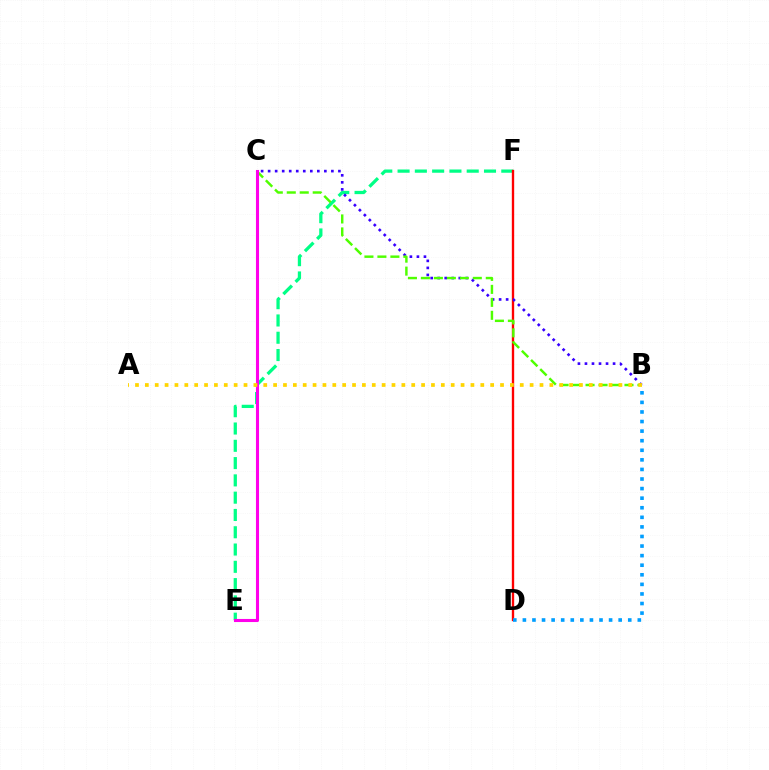{('E', 'F'): [{'color': '#00ff86', 'line_style': 'dashed', 'thickness': 2.35}], ('D', 'F'): [{'color': '#ff0000', 'line_style': 'solid', 'thickness': 1.69}], ('B', 'C'): [{'color': '#3700ff', 'line_style': 'dotted', 'thickness': 1.91}, {'color': '#4fff00', 'line_style': 'dashed', 'thickness': 1.76}], ('C', 'E'): [{'color': '#ff00ed', 'line_style': 'solid', 'thickness': 2.22}], ('A', 'B'): [{'color': '#ffd500', 'line_style': 'dotted', 'thickness': 2.68}], ('B', 'D'): [{'color': '#009eff', 'line_style': 'dotted', 'thickness': 2.6}]}